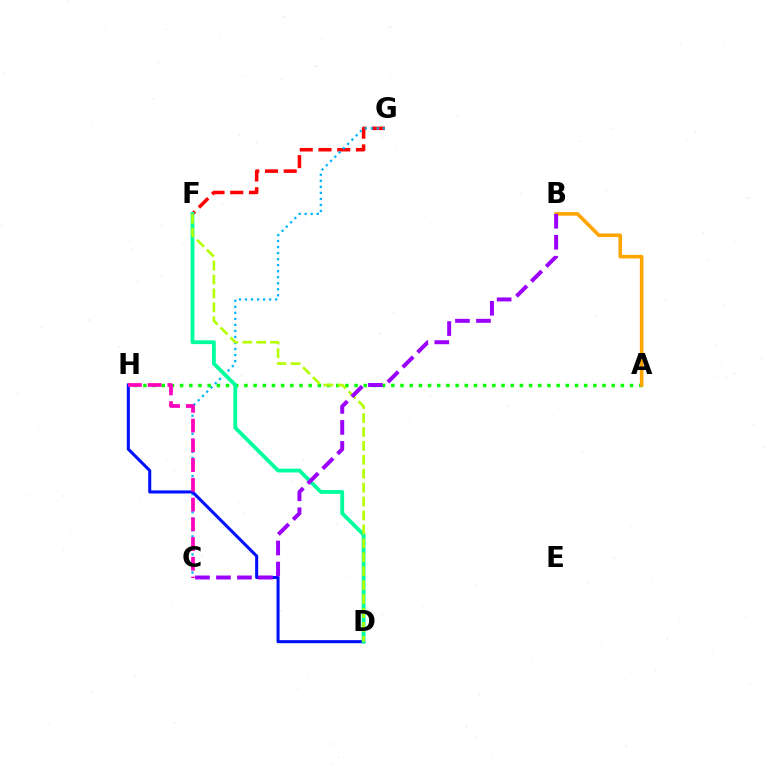{('F', 'G'): [{'color': '#ff0000', 'line_style': 'dashed', 'thickness': 2.54}], ('C', 'G'): [{'color': '#00b5ff', 'line_style': 'dotted', 'thickness': 1.64}], ('A', 'H'): [{'color': '#08ff00', 'line_style': 'dotted', 'thickness': 2.5}], ('D', 'H'): [{'color': '#0010ff', 'line_style': 'solid', 'thickness': 2.21}], ('A', 'B'): [{'color': '#ffa500', 'line_style': 'solid', 'thickness': 2.59}], ('D', 'F'): [{'color': '#00ff9d', 'line_style': 'solid', 'thickness': 2.74}, {'color': '#b3ff00', 'line_style': 'dashed', 'thickness': 1.89}], ('C', 'H'): [{'color': '#ff00bd', 'line_style': 'dashed', 'thickness': 2.68}], ('B', 'C'): [{'color': '#9b00ff', 'line_style': 'dashed', 'thickness': 2.86}]}